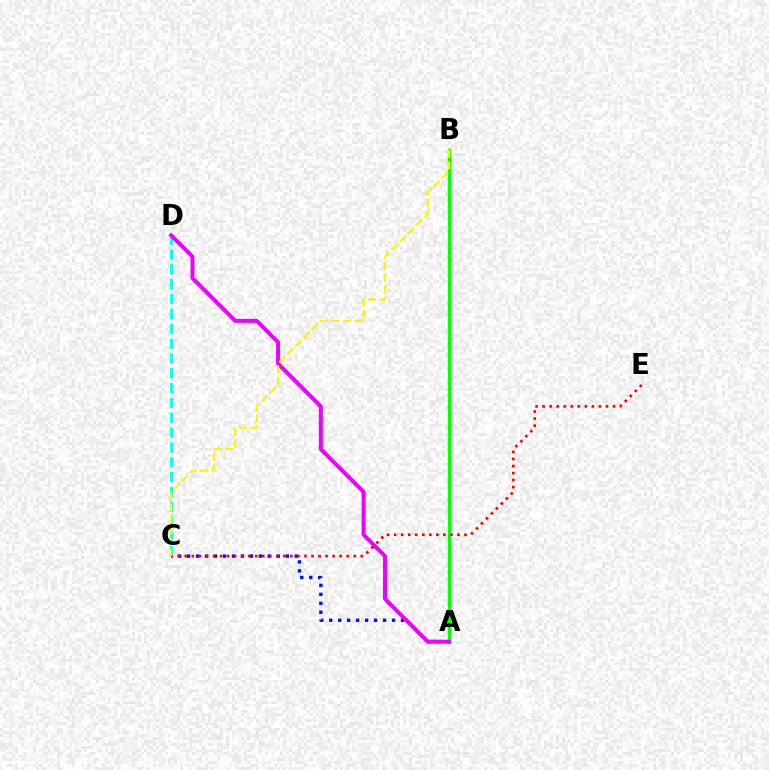{('A', 'C'): [{'color': '#0010ff', 'line_style': 'dotted', 'thickness': 2.44}], ('A', 'B'): [{'color': '#08ff00', 'line_style': 'solid', 'thickness': 2.43}], ('C', 'D'): [{'color': '#00fff6', 'line_style': 'dashed', 'thickness': 2.02}], ('A', 'D'): [{'color': '#ee00ff', 'line_style': 'solid', 'thickness': 2.87}], ('C', 'E'): [{'color': '#ff0000', 'line_style': 'dotted', 'thickness': 1.91}], ('B', 'C'): [{'color': '#fcf500', 'line_style': 'dashed', 'thickness': 1.57}]}